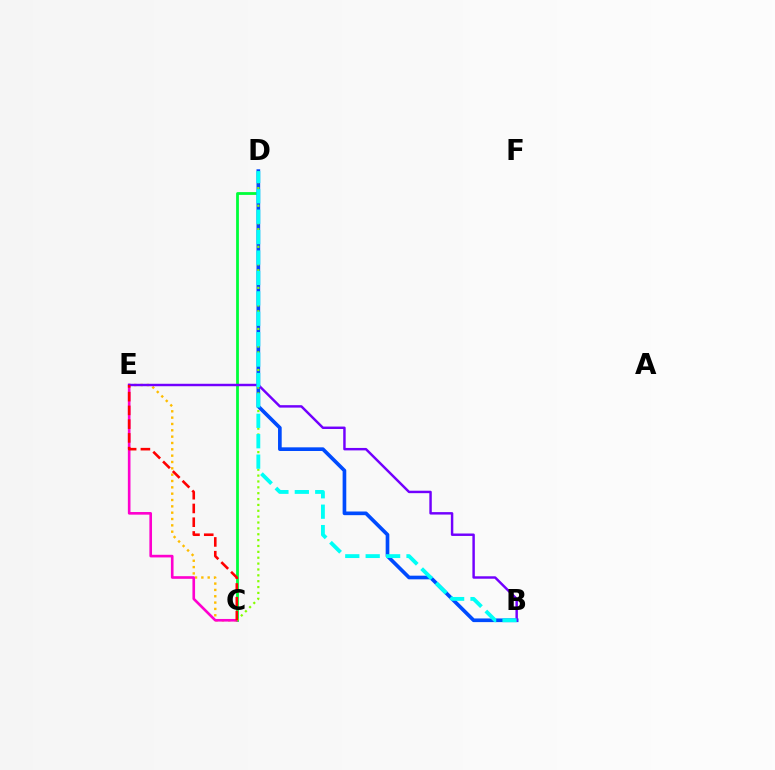{('C', 'D'): [{'color': '#00ff39', 'line_style': 'solid', 'thickness': 2.02}, {'color': '#84ff00', 'line_style': 'dotted', 'thickness': 1.59}], ('C', 'E'): [{'color': '#ffbd00', 'line_style': 'dotted', 'thickness': 1.72}, {'color': '#ff00cf', 'line_style': 'solid', 'thickness': 1.89}, {'color': '#ff0000', 'line_style': 'dashed', 'thickness': 1.87}], ('B', 'D'): [{'color': '#004bff', 'line_style': 'solid', 'thickness': 2.64}, {'color': '#00fff6', 'line_style': 'dashed', 'thickness': 2.77}], ('B', 'E'): [{'color': '#7200ff', 'line_style': 'solid', 'thickness': 1.76}]}